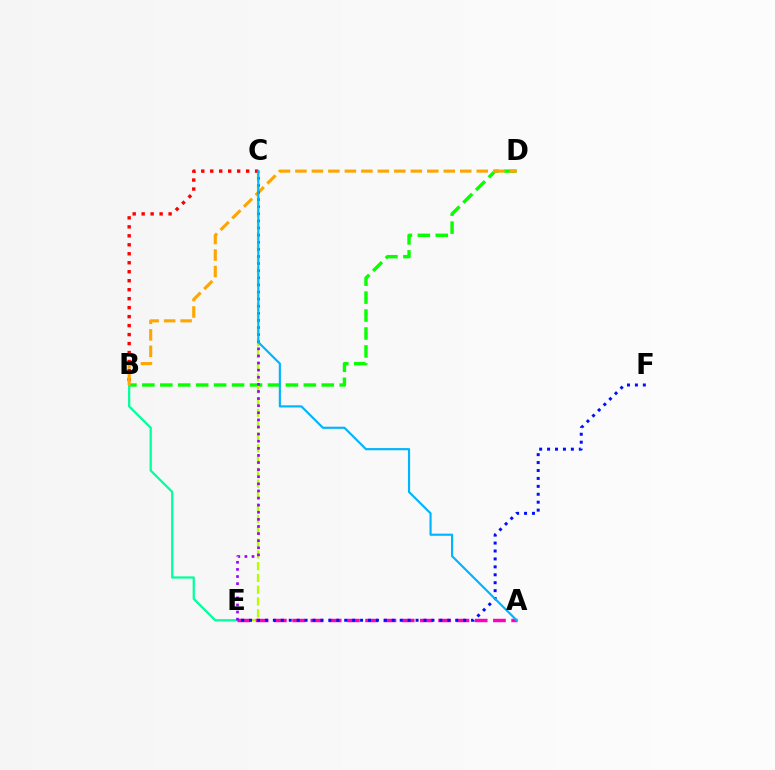{('B', 'C'): [{'color': '#ff0000', 'line_style': 'dotted', 'thickness': 2.44}], ('B', 'D'): [{'color': '#08ff00', 'line_style': 'dashed', 'thickness': 2.44}, {'color': '#ffa500', 'line_style': 'dashed', 'thickness': 2.24}], ('B', 'E'): [{'color': '#00ff9d', 'line_style': 'solid', 'thickness': 1.62}], ('C', 'E'): [{'color': '#b3ff00', 'line_style': 'dashed', 'thickness': 1.6}, {'color': '#9b00ff', 'line_style': 'dotted', 'thickness': 1.93}], ('A', 'E'): [{'color': '#ff00bd', 'line_style': 'dashed', 'thickness': 2.48}], ('E', 'F'): [{'color': '#0010ff', 'line_style': 'dotted', 'thickness': 2.15}], ('A', 'C'): [{'color': '#00b5ff', 'line_style': 'solid', 'thickness': 1.56}]}